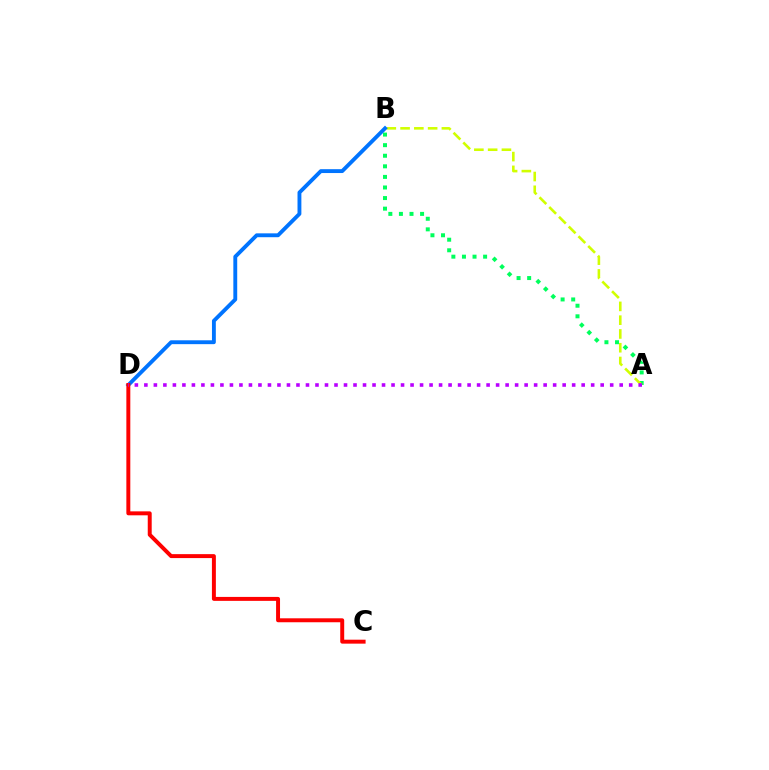{('A', 'B'): [{'color': '#00ff5c', 'line_style': 'dotted', 'thickness': 2.87}, {'color': '#d1ff00', 'line_style': 'dashed', 'thickness': 1.87}], ('B', 'D'): [{'color': '#0074ff', 'line_style': 'solid', 'thickness': 2.78}], ('C', 'D'): [{'color': '#ff0000', 'line_style': 'solid', 'thickness': 2.84}], ('A', 'D'): [{'color': '#b900ff', 'line_style': 'dotted', 'thickness': 2.58}]}